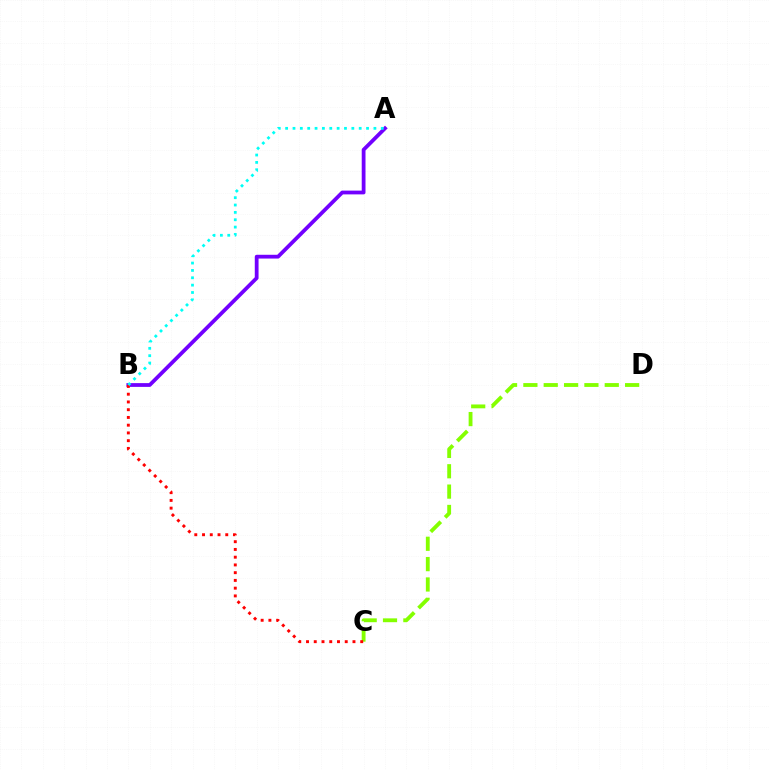{('A', 'B'): [{'color': '#7200ff', 'line_style': 'solid', 'thickness': 2.72}, {'color': '#00fff6', 'line_style': 'dotted', 'thickness': 2.0}], ('C', 'D'): [{'color': '#84ff00', 'line_style': 'dashed', 'thickness': 2.76}], ('B', 'C'): [{'color': '#ff0000', 'line_style': 'dotted', 'thickness': 2.1}]}